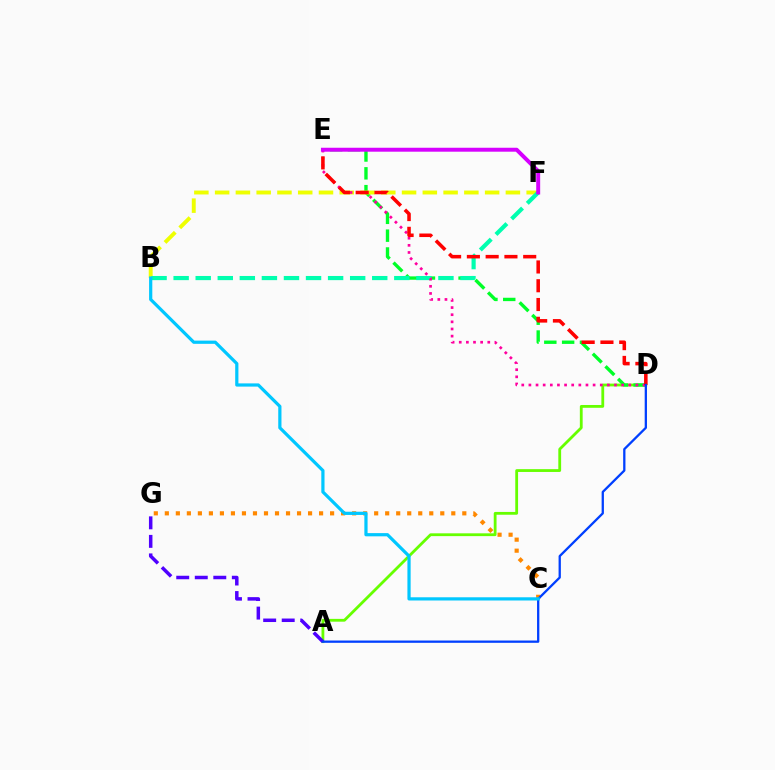{('A', 'D'): [{'color': '#66ff00', 'line_style': 'solid', 'thickness': 2.02}, {'color': '#003fff', 'line_style': 'solid', 'thickness': 1.65}], ('D', 'E'): [{'color': '#00ff27', 'line_style': 'dashed', 'thickness': 2.42}, {'color': '#ff00a0', 'line_style': 'dotted', 'thickness': 1.94}, {'color': '#ff0000', 'line_style': 'dashed', 'thickness': 2.55}], ('B', 'F'): [{'color': '#eeff00', 'line_style': 'dashed', 'thickness': 2.82}, {'color': '#00ffaf', 'line_style': 'dashed', 'thickness': 3.0}], ('C', 'G'): [{'color': '#ff8800', 'line_style': 'dotted', 'thickness': 2.99}], ('A', 'G'): [{'color': '#4f00ff', 'line_style': 'dashed', 'thickness': 2.52}], ('B', 'C'): [{'color': '#00c7ff', 'line_style': 'solid', 'thickness': 2.32}], ('E', 'F'): [{'color': '#d600ff', 'line_style': 'solid', 'thickness': 2.84}]}